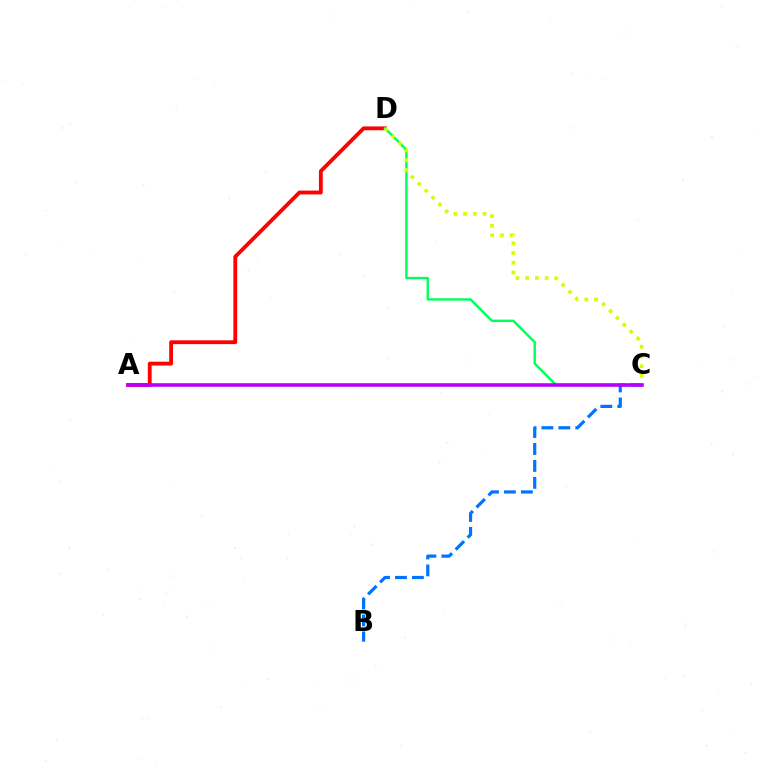{('B', 'C'): [{'color': '#0074ff', 'line_style': 'dashed', 'thickness': 2.3}], ('A', 'D'): [{'color': '#ff0000', 'line_style': 'solid', 'thickness': 2.76}], ('C', 'D'): [{'color': '#00ff5c', 'line_style': 'solid', 'thickness': 1.73}, {'color': '#d1ff00', 'line_style': 'dotted', 'thickness': 2.64}], ('A', 'C'): [{'color': '#b900ff', 'line_style': 'solid', 'thickness': 2.58}]}